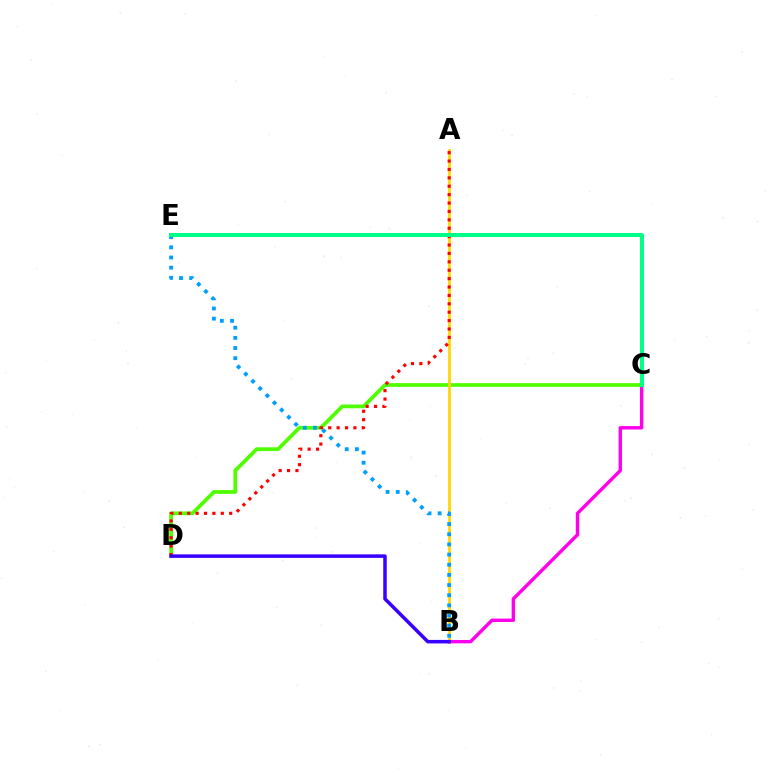{('C', 'D'): [{'color': '#4fff00', 'line_style': 'solid', 'thickness': 2.7}], ('A', 'B'): [{'color': '#ffd500', 'line_style': 'solid', 'thickness': 1.99}], ('B', 'E'): [{'color': '#009eff', 'line_style': 'dotted', 'thickness': 2.76}], ('B', 'C'): [{'color': '#ff00ed', 'line_style': 'solid', 'thickness': 2.44}], ('A', 'D'): [{'color': '#ff0000', 'line_style': 'dotted', 'thickness': 2.28}], ('C', 'E'): [{'color': '#00ff86', 'line_style': 'solid', 'thickness': 2.87}], ('B', 'D'): [{'color': '#3700ff', 'line_style': 'solid', 'thickness': 2.53}]}